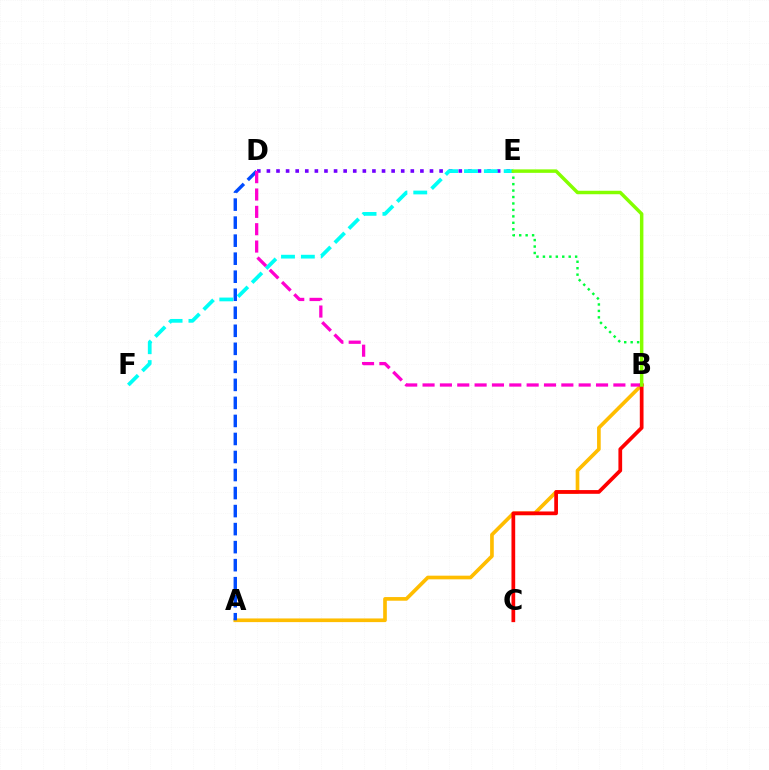{('A', 'B'): [{'color': '#ffbd00', 'line_style': 'solid', 'thickness': 2.64}], ('A', 'D'): [{'color': '#004bff', 'line_style': 'dashed', 'thickness': 2.45}], ('D', 'E'): [{'color': '#7200ff', 'line_style': 'dotted', 'thickness': 2.61}], ('E', 'F'): [{'color': '#00fff6', 'line_style': 'dashed', 'thickness': 2.7}], ('B', 'D'): [{'color': '#ff00cf', 'line_style': 'dashed', 'thickness': 2.36}], ('B', 'C'): [{'color': '#ff0000', 'line_style': 'solid', 'thickness': 2.68}], ('B', 'E'): [{'color': '#00ff39', 'line_style': 'dotted', 'thickness': 1.75}, {'color': '#84ff00', 'line_style': 'solid', 'thickness': 2.5}]}